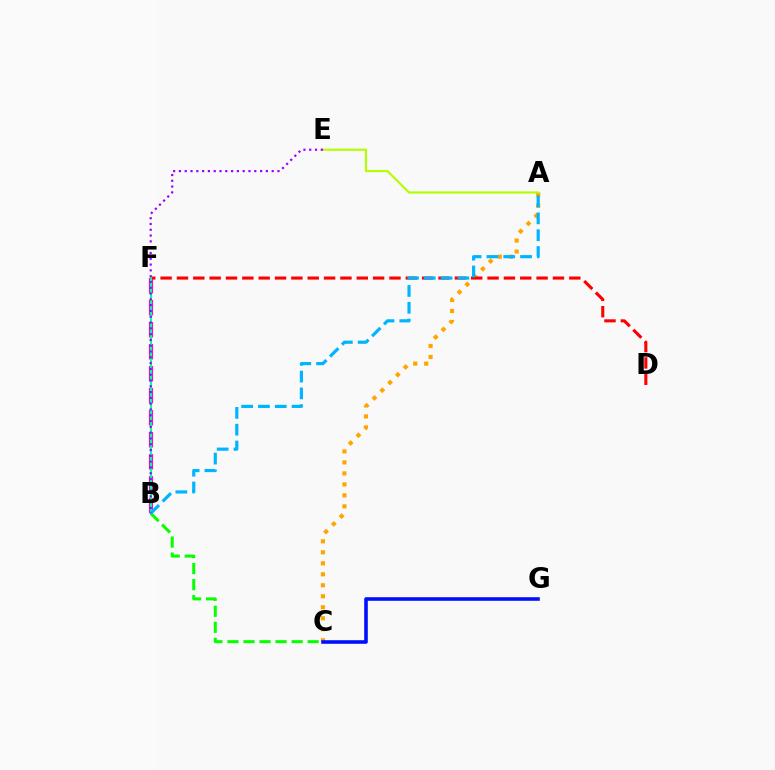{('B', 'F'): [{'color': '#ff00bd', 'line_style': 'dashed', 'thickness': 2.99}, {'color': '#00ff9d', 'line_style': 'solid', 'thickness': 1.56}], ('B', 'C'): [{'color': '#08ff00', 'line_style': 'dashed', 'thickness': 2.18}], ('A', 'C'): [{'color': '#ffa500', 'line_style': 'dotted', 'thickness': 2.99}], ('D', 'F'): [{'color': '#ff0000', 'line_style': 'dashed', 'thickness': 2.22}], ('A', 'E'): [{'color': '#b3ff00', 'line_style': 'solid', 'thickness': 1.56}], ('C', 'G'): [{'color': '#0010ff', 'line_style': 'solid', 'thickness': 2.58}], ('A', 'B'): [{'color': '#00b5ff', 'line_style': 'dashed', 'thickness': 2.28}], ('B', 'E'): [{'color': '#9b00ff', 'line_style': 'dotted', 'thickness': 1.57}]}